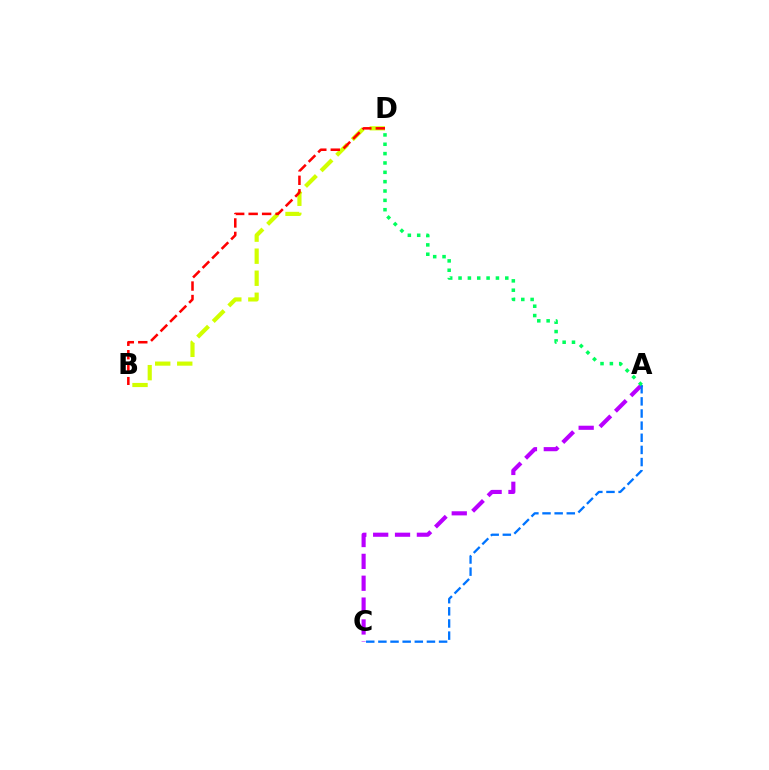{('A', 'C'): [{'color': '#b900ff', 'line_style': 'dashed', 'thickness': 2.97}, {'color': '#0074ff', 'line_style': 'dashed', 'thickness': 1.65}], ('B', 'D'): [{'color': '#d1ff00', 'line_style': 'dashed', 'thickness': 2.99}, {'color': '#ff0000', 'line_style': 'dashed', 'thickness': 1.83}], ('A', 'D'): [{'color': '#00ff5c', 'line_style': 'dotted', 'thickness': 2.54}]}